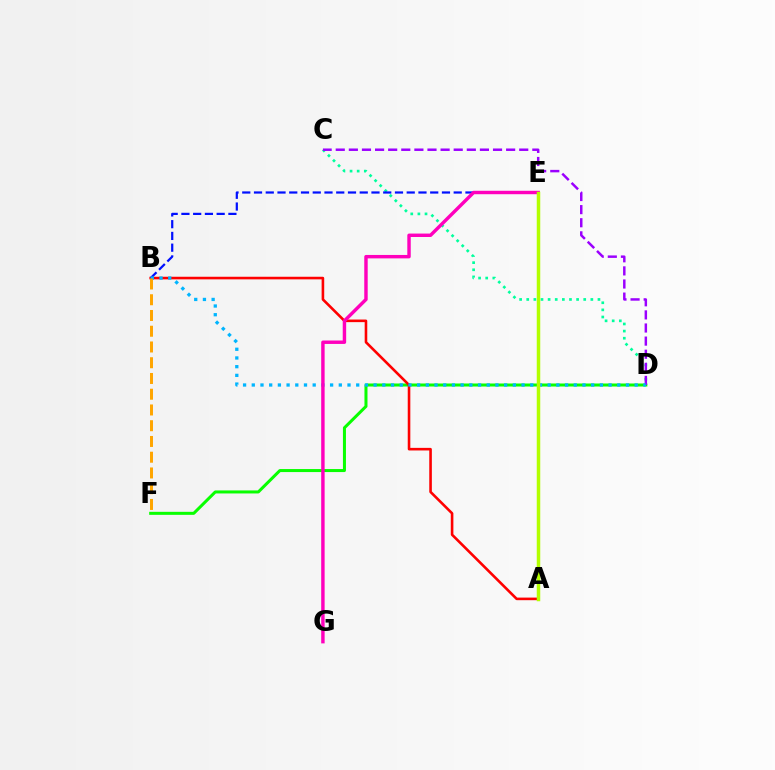{('D', 'F'): [{'color': '#08ff00', 'line_style': 'solid', 'thickness': 2.18}], ('C', 'D'): [{'color': '#00ff9d', 'line_style': 'dotted', 'thickness': 1.94}, {'color': '#9b00ff', 'line_style': 'dashed', 'thickness': 1.78}], ('A', 'B'): [{'color': '#ff0000', 'line_style': 'solid', 'thickness': 1.87}], ('B', 'E'): [{'color': '#0010ff', 'line_style': 'dashed', 'thickness': 1.6}], ('B', 'D'): [{'color': '#00b5ff', 'line_style': 'dotted', 'thickness': 2.36}], ('B', 'F'): [{'color': '#ffa500', 'line_style': 'dashed', 'thickness': 2.14}], ('E', 'G'): [{'color': '#ff00bd', 'line_style': 'solid', 'thickness': 2.47}], ('A', 'E'): [{'color': '#b3ff00', 'line_style': 'solid', 'thickness': 2.52}]}